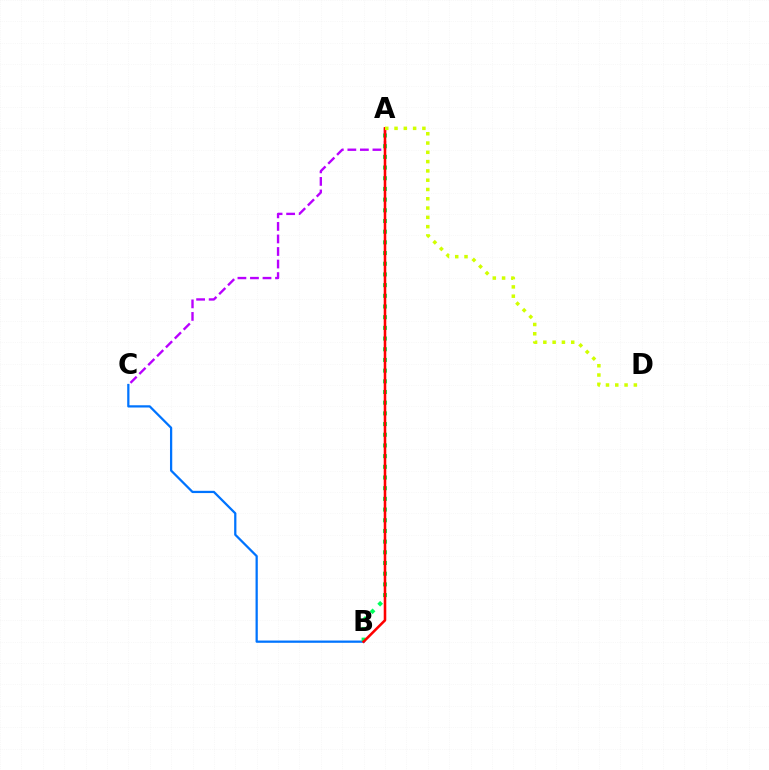{('A', 'C'): [{'color': '#b900ff', 'line_style': 'dashed', 'thickness': 1.7}], ('B', 'C'): [{'color': '#0074ff', 'line_style': 'solid', 'thickness': 1.62}], ('A', 'B'): [{'color': '#00ff5c', 'line_style': 'dotted', 'thickness': 2.9}, {'color': '#ff0000', 'line_style': 'solid', 'thickness': 1.85}], ('A', 'D'): [{'color': '#d1ff00', 'line_style': 'dotted', 'thickness': 2.52}]}